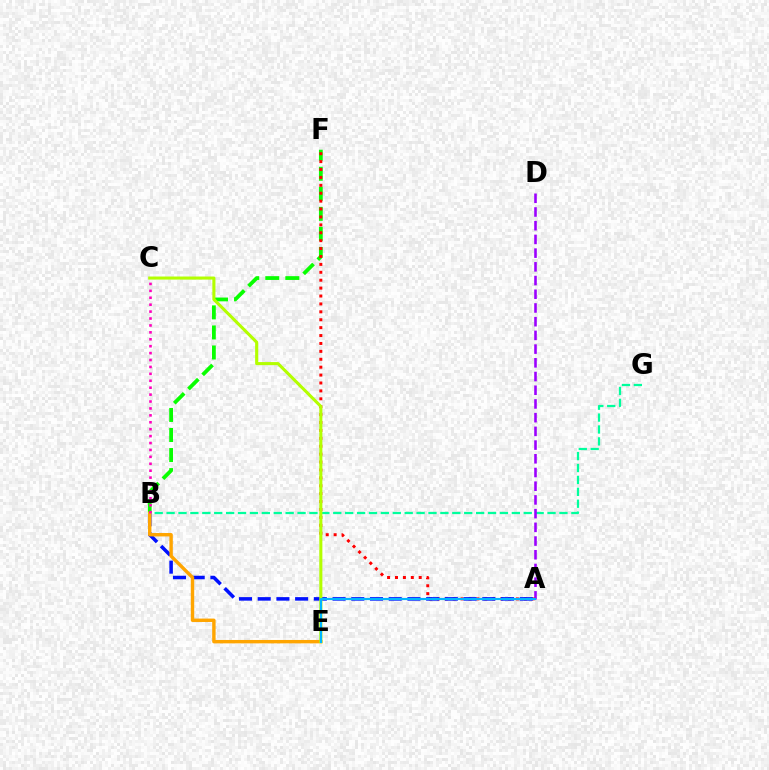{('B', 'F'): [{'color': '#08ff00', 'line_style': 'dashed', 'thickness': 2.72}], ('B', 'G'): [{'color': '#00ff9d', 'line_style': 'dashed', 'thickness': 1.62}], ('A', 'D'): [{'color': '#9b00ff', 'line_style': 'dashed', 'thickness': 1.86}], ('A', 'F'): [{'color': '#ff0000', 'line_style': 'dotted', 'thickness': 2.15}], ('A', 'B'): [{'color': '#0010ff', 'line_style': 'dashed', 'thickness': 2.54}], ('B', 'E'): [{'color': '#ffa500', 'line_style': 'solid', 'thickness': 2.45}], ('B', 'C'): [{'color': '#ff00bd', 'line_style': 'dotted', 'thickness': 1.88}], ('C', 'E'): [{'color': '#b3ff00', 'line_style': 'solid', 'thickness': 2.21}], ('A', 'E'): [{'color': '#00b5ff', 'line_style': 'solid', 'thickness': 1.56}]}